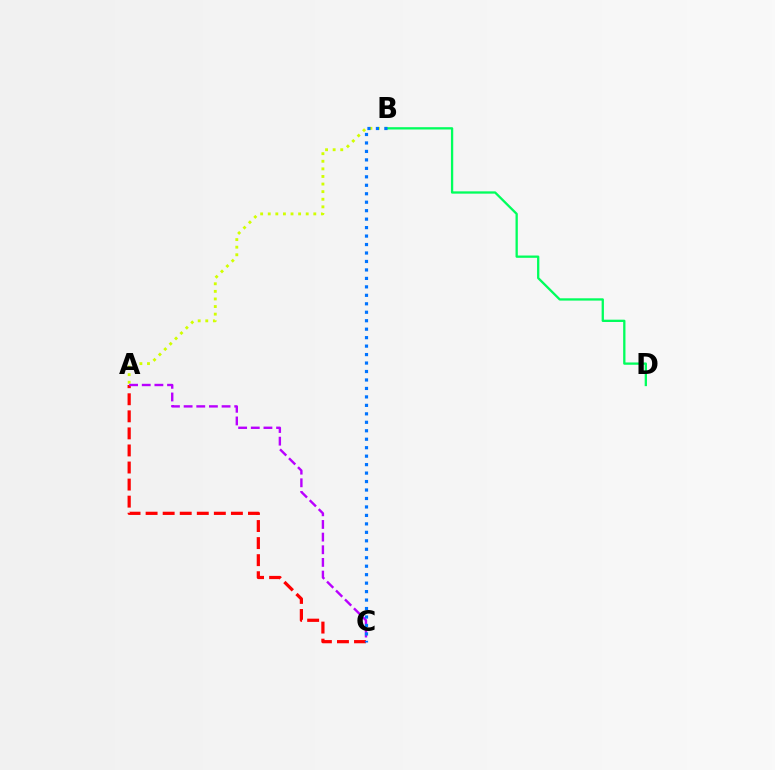{('A', 'C'): [{'color': '#ff0000', 'line_style': 'dashed', 'thickness': 2.32}, {'color': '#b900ff', 'line_style': 'dashed', 'thickness': 1.72}], ('A', 'B'): [{'color': '#d1ff00', 'line_style': 'dotted', 'thickness': 2.06}], ('B', 'D'): [{'color': '#00ff5c', 'line_style': 'solid', 'thickness': 1.65}], ('B', 'C'): [{'color': '#0074ff', 'line_style': 'dotted', 'thickness': 2.3}]}